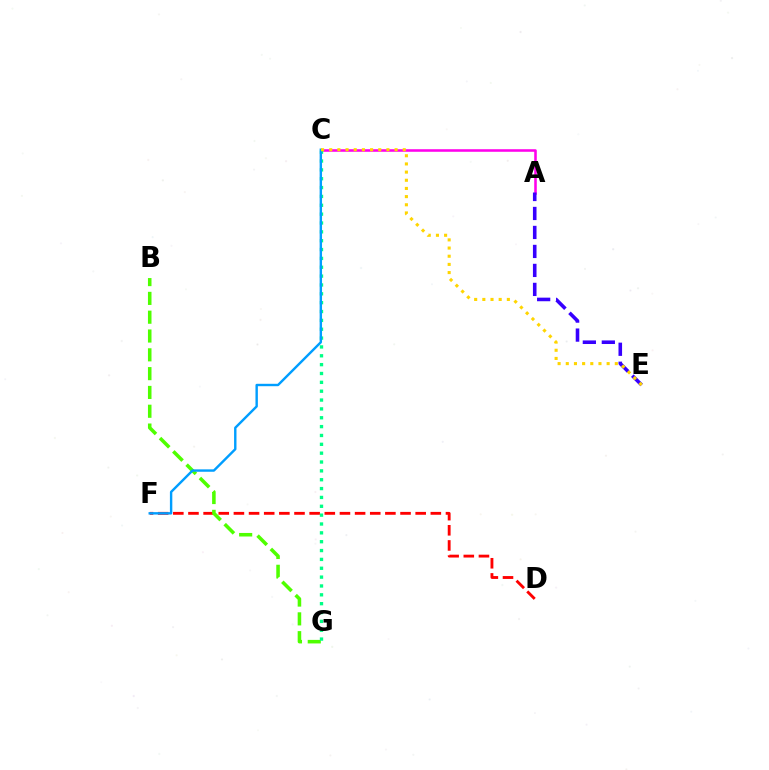{('D', 'F'): [{'color': '#ff0000', 'line_style': 'dashed', 'thickness': 2.06}], ('A', 'C'): [{'color': '#ff00ed', 'line_style': 'solid', 'thickness': 1.84}], ('A', 'E'): [{'color': '#3700ff', 'line_style': 'dashed', 'thickness': 2.58}], ('B', 'G'): [{'color': '#4fff00', 'line_style': 'dashed', 'thickness': 2.56}], ('C', 'G'): [{'color': '#00ff86', 'line_style': 'dotted', 'thickness': 2.41}], ('C', 'F'): [{'color': '#009eff', 'line_style': 'solid', 'thickness': 1.73}], ('C', 'E'): [{'color': '#ffd500', 'line_style': 'dotted', 'thickness': 2.22}]}